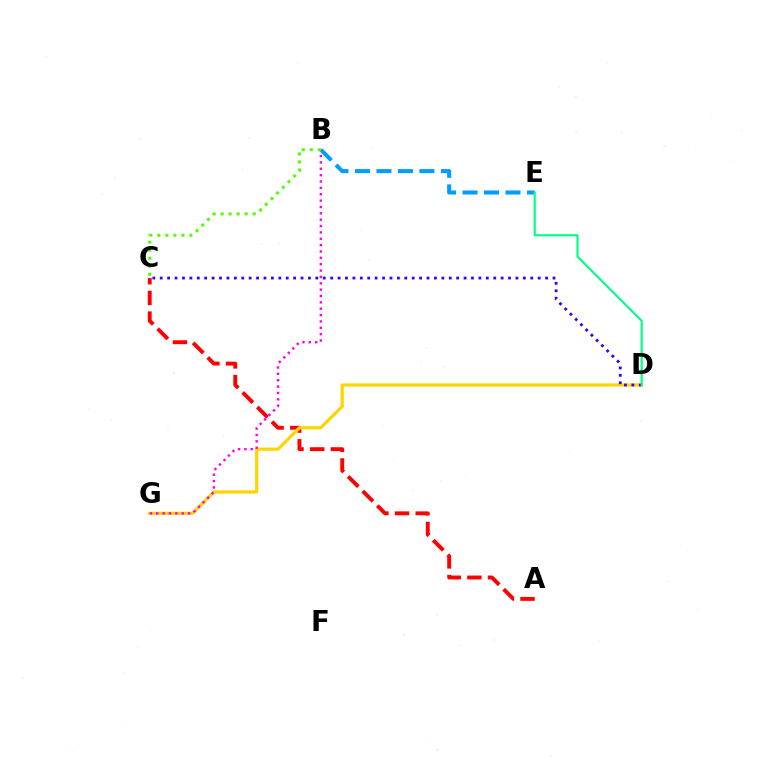{('A', 'C'): [{'color': '#ff0000', 'line_style': 'dashed', 'thickness': 2.81}], ('D', 'G'): [{'color': '#ffd500', 'line_style': 'solid', 'thickness': 2.32}], ('C', 'D'): [{'color': '#3700ff', 'line_style': 'dotted', 'thickness': 2.01}], ('B', 'E'): [{'color': '#009eff', 'line_style': 'dashed', 'thickness': 2.92}], ('D', 'E'): [{'color': '#00ff86', 'line_style': 'solid', 'thickness': 1.55}], ('B', 'G'): [{'color': '#ff00ed', 'line_style': 'dotted', 'thickness': 1.73}], ('B', 'C'): [{'color': '#4fff00', 'line_style': 'dotted', 'thickness': 2.18}]}